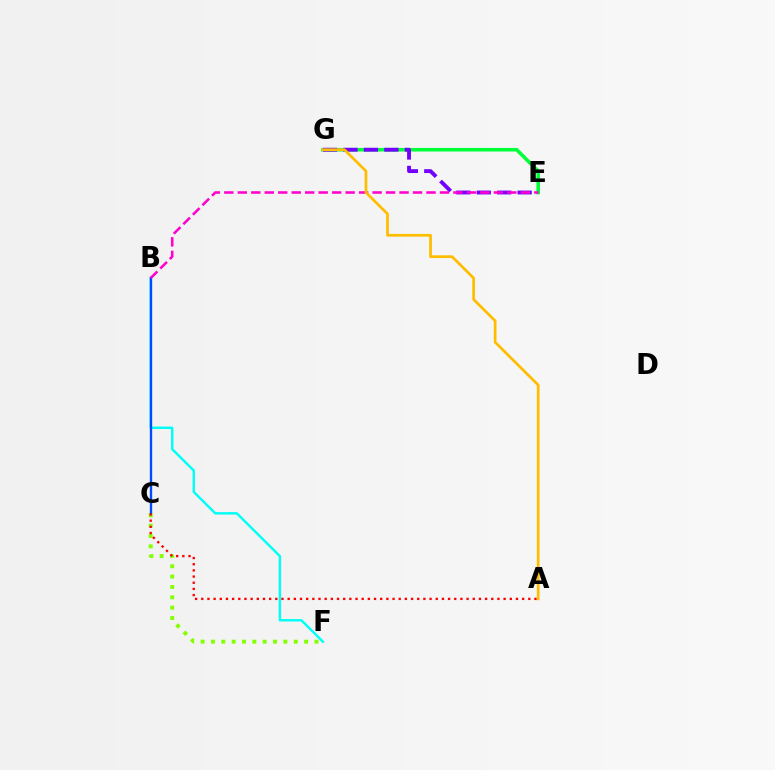{('E', 'G'): [{'color': '#00ff39', 'line_style': 'solid', 'thickness': 2.57}, {'color': '#7200ff', 'line_style': 'dashed', 'thickness': 2.78}], ('C', 'F'): [{'color': '#84ff00', 'line_style': 'dotted', 'thickness': 2.81}], ('B', 'F'): [{'color': '#00fff6', 'line_style': 'solid', 'thickness': 1.75}], ('B', 'C'): [{'color': '#004bff', 'line_style': 'solid', 'thickness': 1.69}], ('B', 'E'): [{'color': '#ff00cf', 'line_style': 'dashed', 'thickness': 1.83}], ('A', 'G'): [{'color': '#ffbd00', 'line_style': 'solid', 'thickness': 1.96}], ('A', 'C'): [{'color': '#ff0000', 'line_style': 'dotted', 'thickness': 1.68}]}